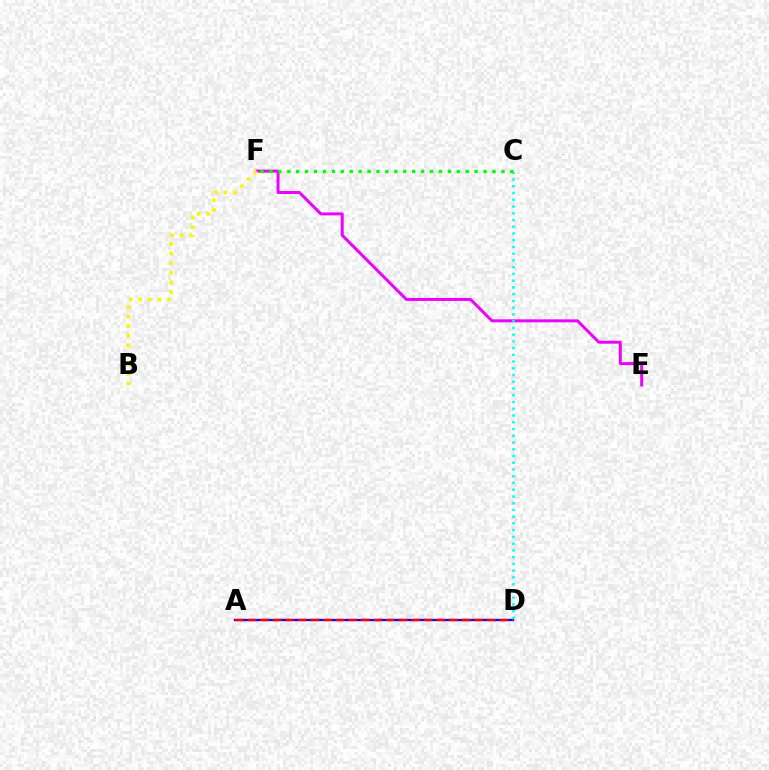{('A', 'D'): [{'color': '#0010ff', 'line_style': 'solid', 'thickness': 1.68}, {'color': '#ff0000', 'line_style': 'dashed', 'thickness': 1.71}], ('E', 'F'): [{'color': '#ee00ff', 'line_style': 'solid', 'thickness': 2.15}], ('C', 'D'): [{'color': '#00fff6', 'line_style': 'dotted', 'thickness': 1.83}], ('B', 'F'): [{'color': '#fcf500', 'line_style': 'dotted', 'thickness': 2.61}], ('C', 'F'): [{'color': '#08ff00', 'line_style': 'dotted', 'thickness': 2.42}]}